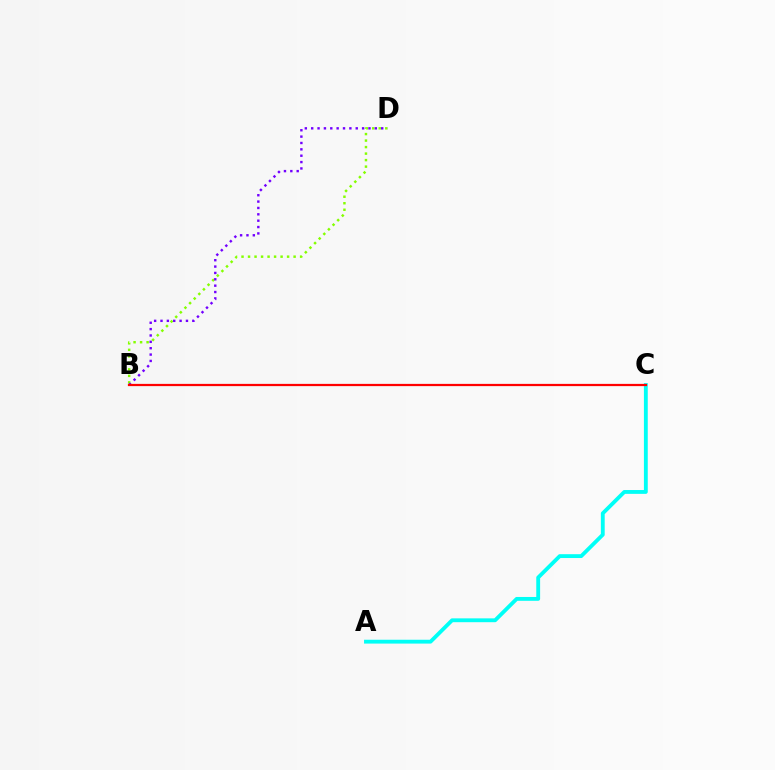{('A', 'C'): [{'color': '#00fff6', 'line_style': 'solid', 'thickness': 2.76}], ('B', 'D'): [{'color': '#84ff00', 'line_style': 'dotted', 'thickness': 1.77}, {'color': '#7200ff', 'line_style': 'dotted', 'thickness': 1.73}], ('B', 'C'): [{'color': '#ff0000', 'line_style': 'solid', 'thickness': 1.61}]}